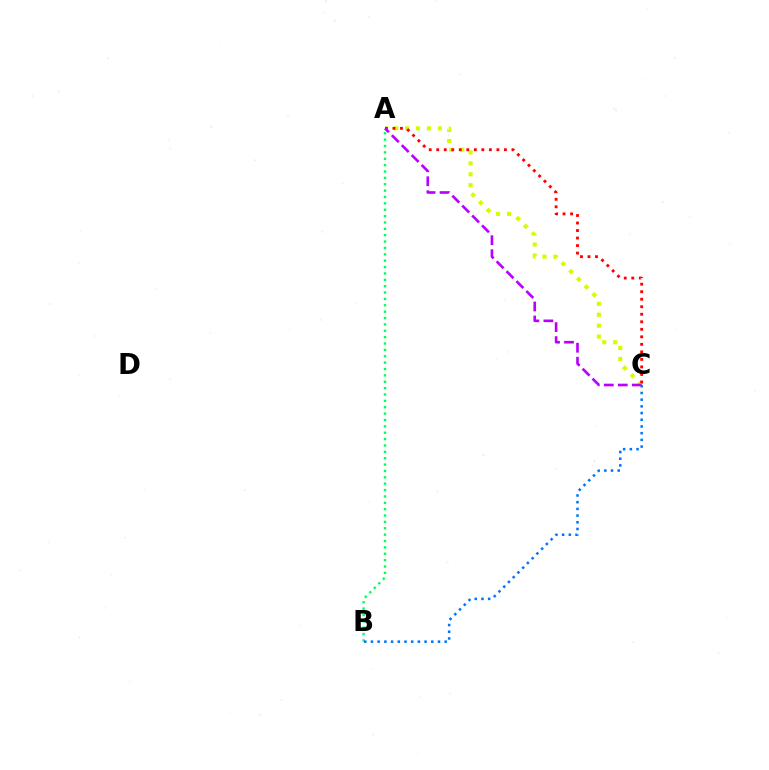{('A', 'C'): [{'color': '#d1ff00', 'line_style': 'dotted', 'thickness': 2.97}, {'color': '#ff0000', 'line_style': 'dotted', 'thickness': 2.04}, {'color': '#b900ff', 'line_style': 'dashed', 'thickness': 1.9}], ('A', 'B'): [{'color': '#00ff5c', 'line_style': 'dotted', 'thickness': 1.73}], ('B', 'C'): [{'color': '#0074ff', 'line_style': 'dotted', 'thickness': 1.82}]}